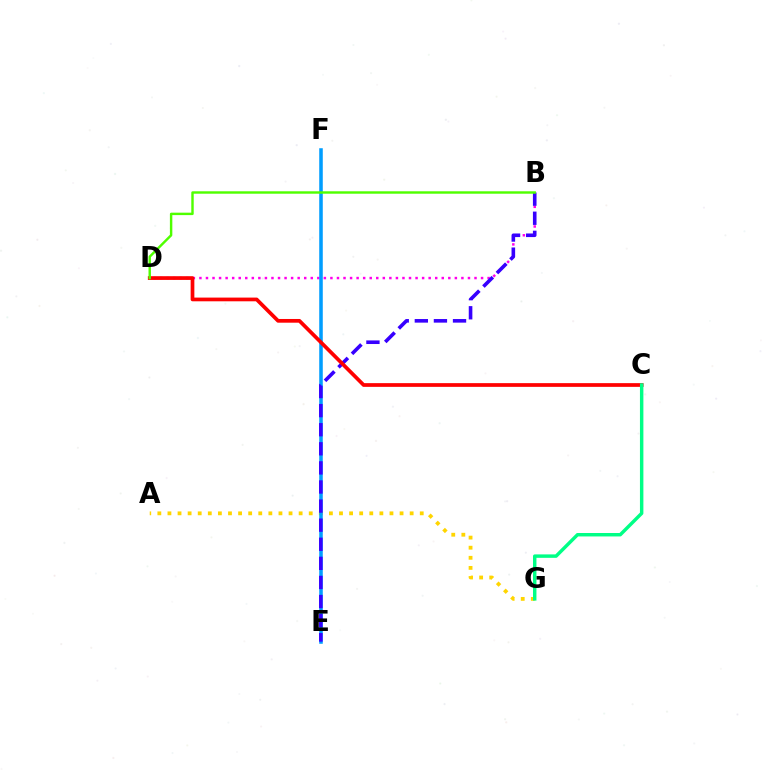{('A', 'G'): [{'color': '#ffd500', 'line_style': 'dotted', 'thickness': 2.74}], ('B', 'D'): [{'color': '#ff00ed', 'line_style': 'dotted', 'thickness': 1.78}, {'color': '#4fff00', 'line_style': 'solid', 'thickness': 1.75}], ('E', 'F'): [{'color': '#009eff', 'line_style': 'solid', 'thickness': 2.55}], ('B', 'E'): [{'color': '#3700ff', 'line_style': 'dashed', 'thickness': 2.59}], ('C', 'D'): [{'color': '#ff0000', 'line_style': 'solid', 'thickness': 2.68}], ('C', 'G'): [{'color': '#00ff86', 'line_style': 'solid', 'thickness': 2.48}]}